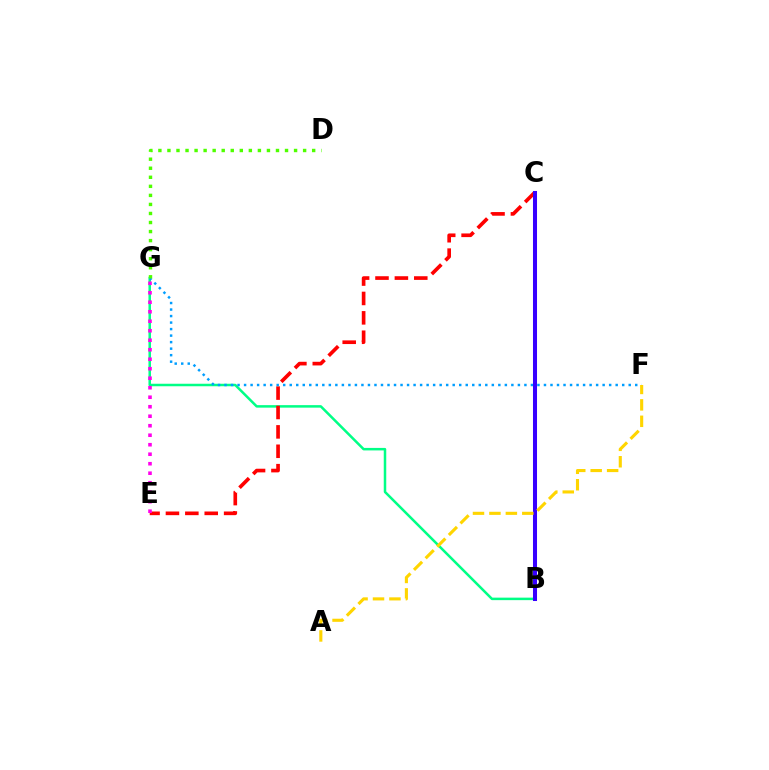{('B', 'G'): [{'color': '#00ff86', 'line_style': 'solid', 'thickness': 1.8}], ('C', 'E'): [{'color': '#ff0000', 'line_style': 'dashed', 'thickness': 2.63}], ('F', 'G'): [{'color': '#009eff', 'line_style': 'dotted', 'thickness': 1.77}], ('D', 'G'): [{'color': '#4fff00', 'line_style': 'dotted', 'thickness': 2.46}], ('B', 'C'): [{'color': '#3700ff', 'line_style': 'solid', 'thickness': 2.91}], ('E', 'G'): [{'color': '#ff00ed', 'line_style': 'dotted', 'thickness': 2.58}], ('A', 'F'): [{'color': '#ffd500', 'line_style': 'dashed', 'thickness': 2.23}]}